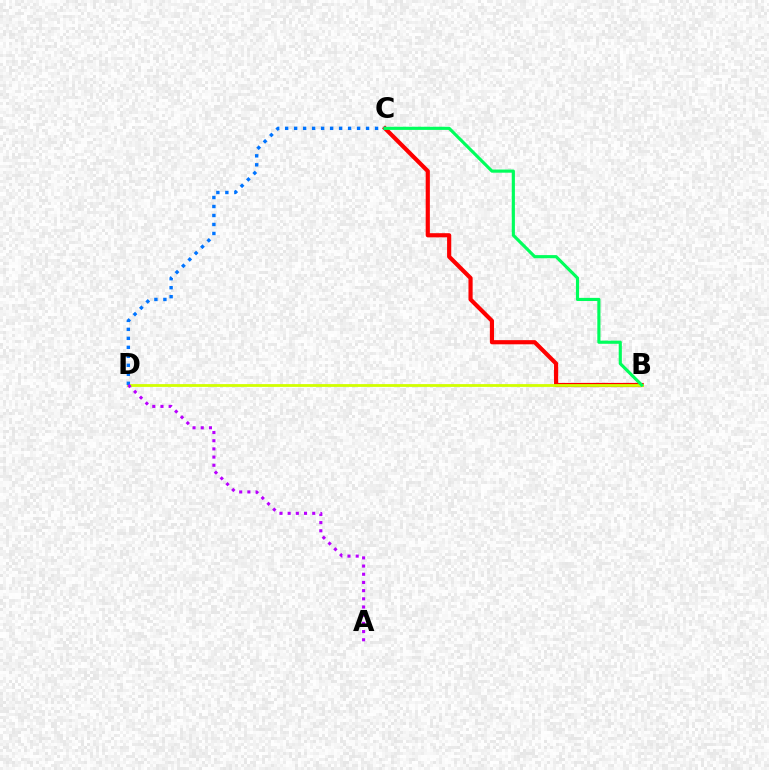{('B', 'C'): [{'color': '#ff0000', 'line_style': 'solid', 'thickness': 3.0}, {'color': '#00ff5c', 'line_style': 'solid', 'thickness': 2.26}], ('B', 'D'): [{'color': '#d1ff00', 'line_style': 'solid', 'thickness': 2.02}], ('C', 'D'): [{'color': '#0074ff', 'line_style': 'dotted', 'thickness': 2.44}], ('A', 'D'): [{'color': '#b900ff', 'line_style': 'dotted', 'thickness': 2.23}]}